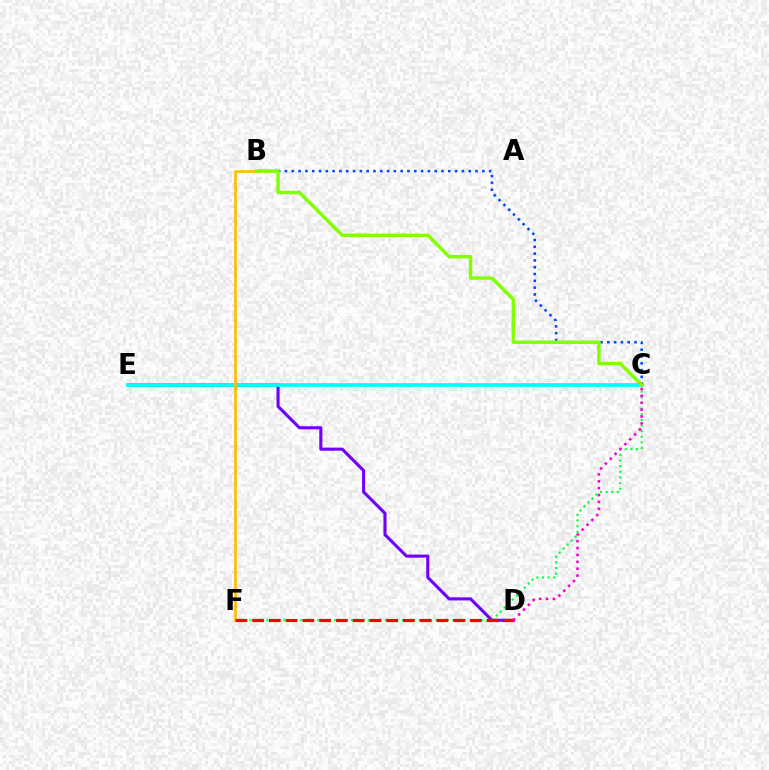{('D', 'E'): [{'color': '#7200ff', 'line_style': 'solid', 'thickness': 2.24}], ('C', 'F'): [{'color': '#00ff39', 'line_style': 'dotted', 'thickness': 1.53}], ('C', 'E'): [{'color': '#00fff6', 'line_style': 'solid', 'thickness': 2.67}], ('B', 'F'): [{'color': '#ffbd00', 'line_style': 'solid', 'thickness': 1.91}], ('D', 'F'): [{'color': '#ff0000', 'line_style': 'dashed', 'thickness': 2.28}], ('C', 'D'): [{'color': '#ff00cf', 'line_style': 'dotted', 'thickness': 1.87}], ('B', 'C'): [{'color': '#004bff', 'line_style': 'dotted', 'thickness': 1.85}, {'color': '#84ff00', 'line_style': 'solid', 'thickness': 2.47}]}